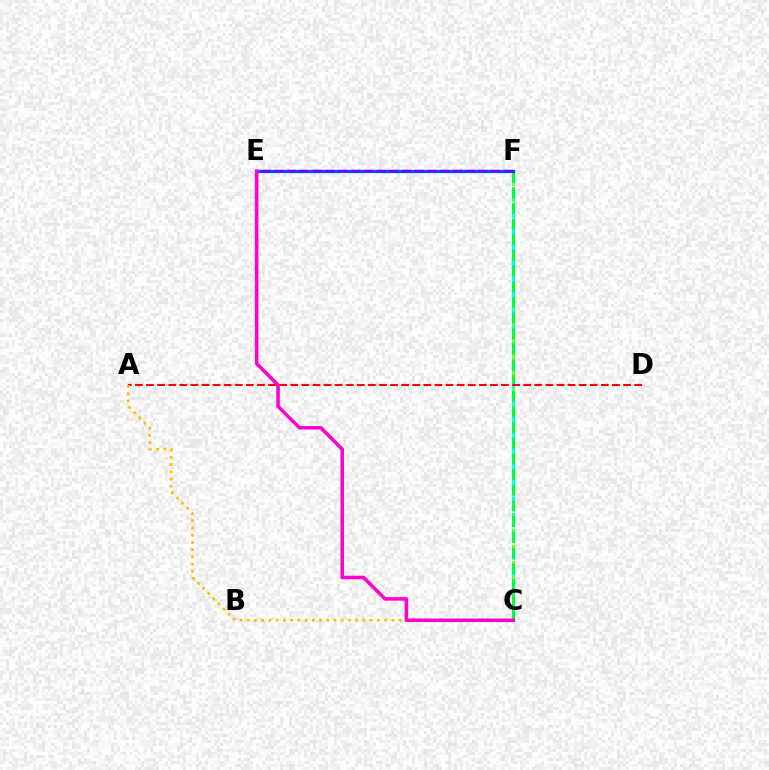{('C', 'F'): [{'color': '#84ff00', 'line_style': 'dashed', 'thickness': 2.19}, {'color': '#00fff6', 'line_style': 'dashed', 'thickness': 2.32}, {'color': '#00ff39', 'line_style': 'dashed', 'thickness': 2.13}], ('A', 'D'): [{'color': '#ff0000', 'line_style': 'dashed', 'thickness': 1.51}], ('E', 'F'): [{'color': '#004bff', 'line_style': 'solid', 'thickness': 2.32}, {'color': '#7200ff', 'line_style': 'dashed', 'thickness': 1.73}], ('A', 'C'): [{'color': '#ffbd00', 'line_style': 'dotted', 'thickness': 1.96}], ('C', 'E'): [{'color': '#ff00cf', 'line_style': 'solid', 'thickness': 2.54}]}